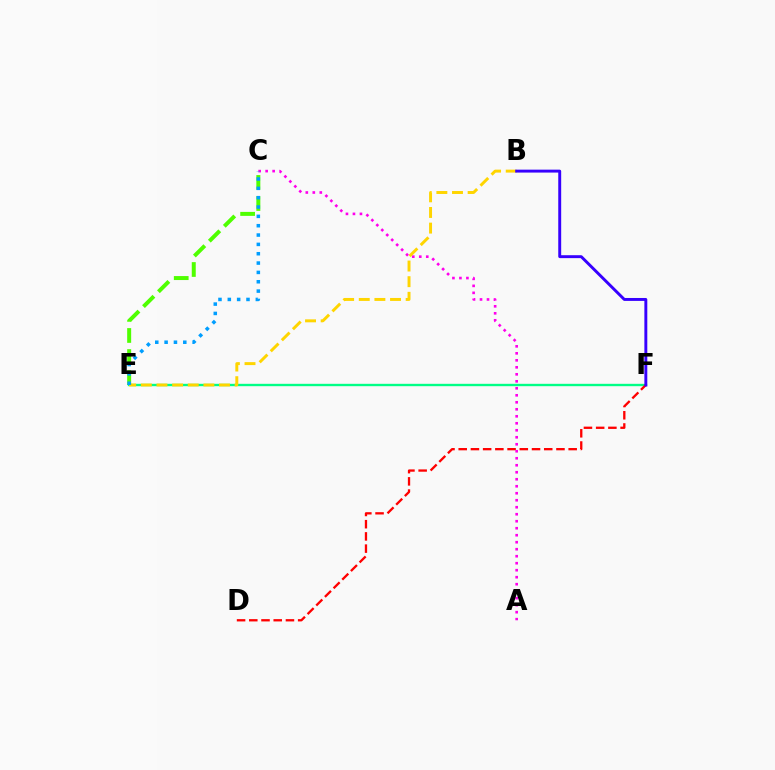{('E', 'F'): [{'color': '#00ff86', 'line_style': 'solid', 'thickness': 1.71}], ('D', 'F'): [{'color': '#ff0000', 'line_style': 'dashed', 'thickness': 1.66}], ('A', 'C'): [{'color': '#ff00ed', 'line_style': 'dotted', 'thickness': 1.9}], ('B', 'E'): [{'color': '#ffd500', 'line_style': 'dashed', 'thickness': 2.12}], ('C', 'E'): [{'color': '#4fff00', 'line_style': 'dashed', 'thickness': 2.86}, {'color': '#009eff', 'line_style': 'dotted', 'thickness': 2.54}], ('B', 'F'): [{'color': '#3700ff', 'line_style': 'solid', 'thickness': 2.11}]}